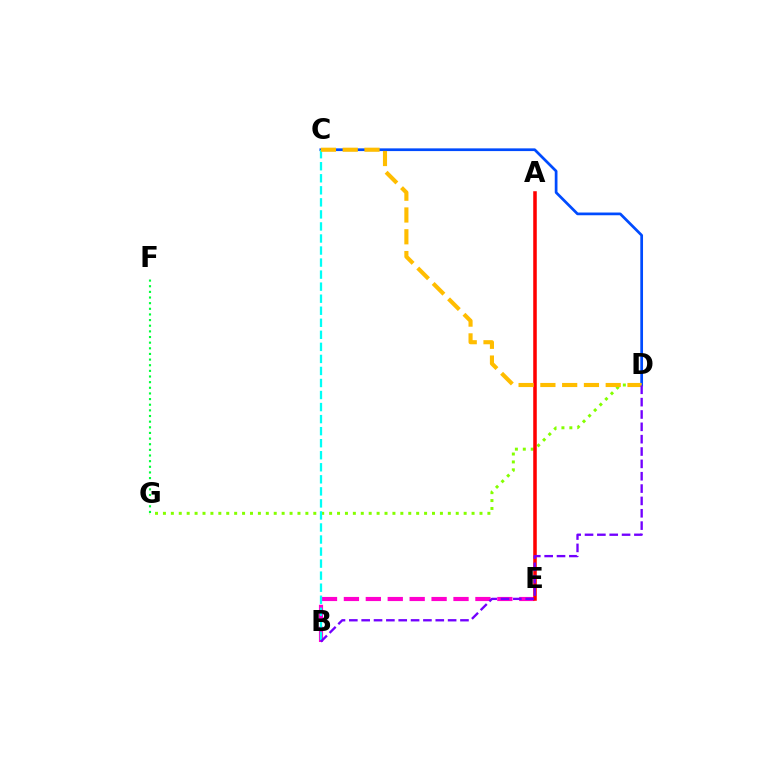{('D', 'G'): [{'color': '#84ff00', 'line_style': 'dotted', 'thickness': 2.15}], ('B', 'E'): [{'color': '#ff00cf', 'line_style': 'dashed', 'thickness': 2.98}], ('F', 'G'): [{'color': '#00ff39', 'line_style': 'dotted', 'thickness': 1.53}], ('A', 'E'): [{'color': '#ff0000', 'line_style': 'solid', 'thickness': 2.55}], ('C', 'D'): [{'color': '#004bff', 'line_style': 'solid', 'thickness': 1.96}, {'color': '#ffbd00', 'line_style': 'dashed', 'thickness': 2.96}], ('B', 'C'): [{'color': '#00fff6', 'line_style': 'dashed', 'thickness': 1.64}], ('B', 'D'): [{'color': '#7200ff', 'line_style': 'dashed', 'thickness': 1.68}]}